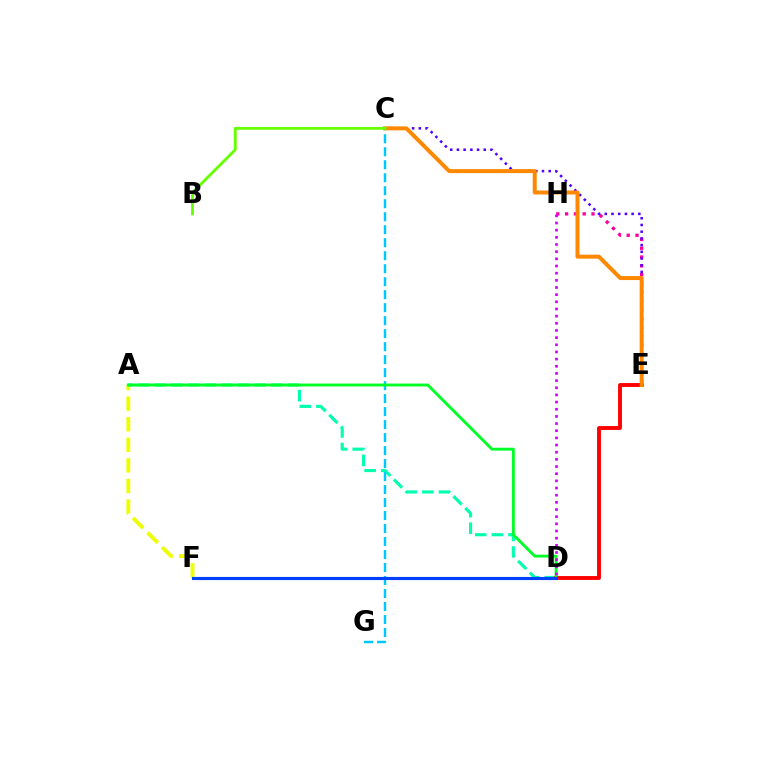{('E', 'H'): [{'color': '#ff00a0', 'line_style': 'dotted', 'thickness': 2.39}], ('A', 'F'): [{'color': '#eeff00', 'line_style': 'dashed', 'thickness': 2.79}], ('C', 'E'): [{'color': '#4f00ff', 'line_style': 'dotted', 'thickness': 1.82}, {'color': '#ff8800', 'line_style': 'solid', 'thickness': 2.86}], ('A', 'D'): [{'color': '#00ffaf', 'line_style': 'dashed', 'thickness': 2.26}, {'color': '#00ff27', 'line_style': 'solid', 'thickness': 2.07}], ('D', 'E'): [{'color': '#ff0000', 'line_style': 'solid', 'thickness': 2.78}], ('C', 'G'): [{'color': '#00c7ff', 'line_style': 'dashed', 'thickness': 1.76}], ('D', 'H'): [{'color': '#d600ff', 'line_style': 'dotted', 'thickness': 1.95}], ('D', 'F'): [{'color': '#003fff', 'line_style': 'solid', 'thickness': 2.25}], ('B', 'C'): [{'color': '#66ff00', 'line_style': 'solid', 'thickness': 2.05}]}